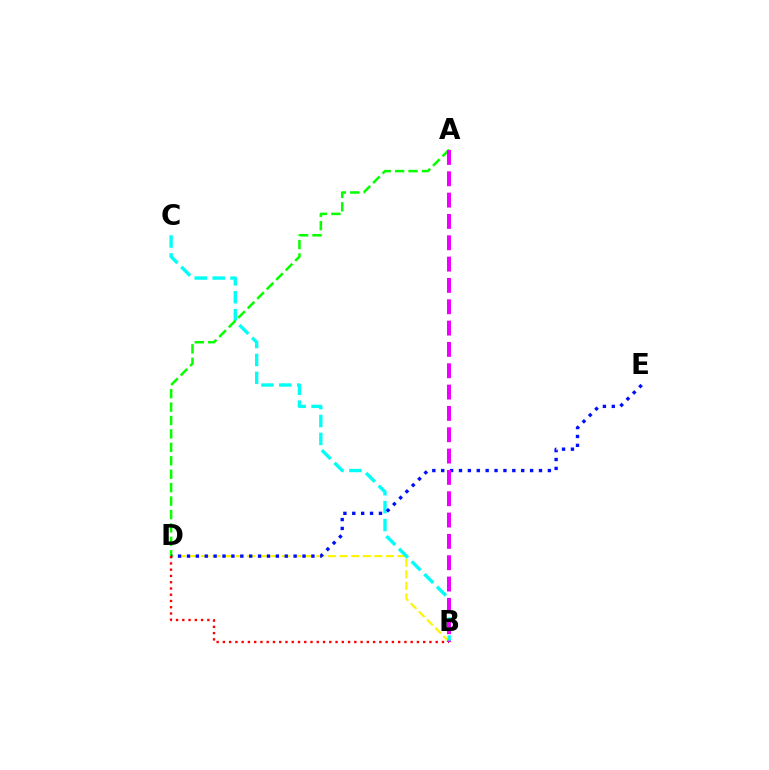{('B', 'D'): [{'color': '#fcf500', 'line_style': 'dashed', 'thickness': 1.57}, {'color': '#ff0000', 'line_style': 'dotted', 'thickness': 1.7}], ('B', 'C'): [{'color': '#00fff6', 'line_style': 'dashed', 'thickness': 2.43}], ('A', 'D'): [{'color': '#08ff00', 'line_style': 'dashed', 'thickness': 1.82}], ('D', 'E'): [{'color': '#0010ff', 'line_style': 'dotted', 'thickness': 2.41}], ('A', 'B'): [{'color': '#ee00ff', 'line_style': 'dashed', 'thickness': 2.9}]}